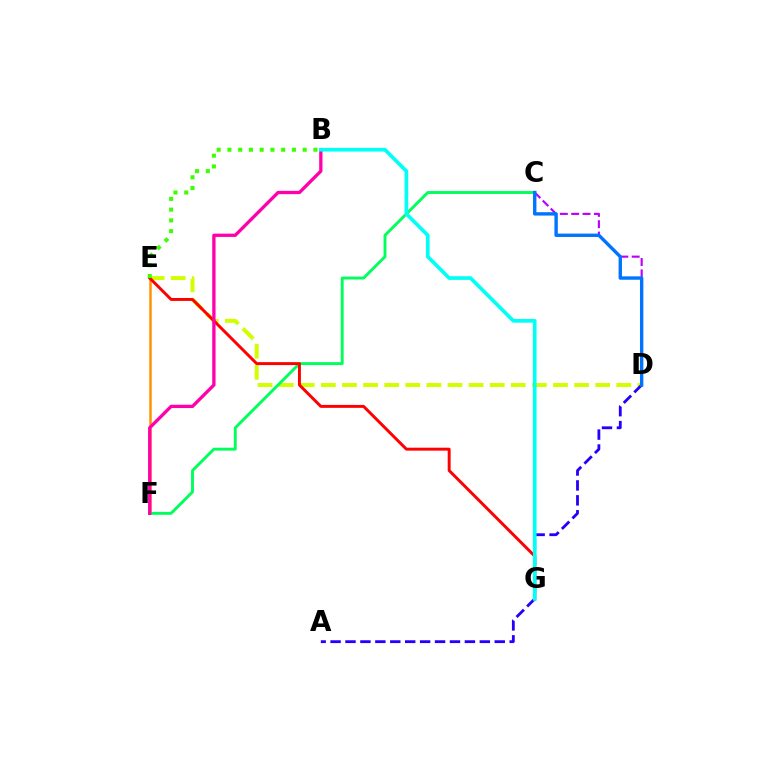{('C', 'D'): [{'color': '#b900ff', 'line_style': 'dashed', 'thickness': 1.54}, {'color': '#0074ff', 'line_style': 'solid', 'thickness': 2.43}], ('D', 'E'): [{'color': '#d1ff00', 'line_style': 'dashed', 'thickness': 2.87}], ('E', 'F'): [{'color': '#ff9400', 'line_style': 'solid', 'thickness': 1.8}], ('C', 'F'): [{'color': '#00ff5c', 'line_style': 'solid', 'thickness': 2.09}], ('E', 'G'): [{'color': '#ff0000', 'line_style': 'solid', 'thickness': 2.12}], ('B', 'F'): [{'color': '#ff00ac', 'line_style': 'solid', 'thickness': 2.38}], ('A', 'D'): [{'color': '#2500ff', 'line_style': 'dashed', 'thickness': 2.03}], ('B', 'G'): [{'color': '#00fff6', 'line_style': 'solid', 'thickness': 2.65}], ('B', 'E'): [{'color': '#3dff00', 'line_style': 'dotted', 'thickness': 2.92}]}